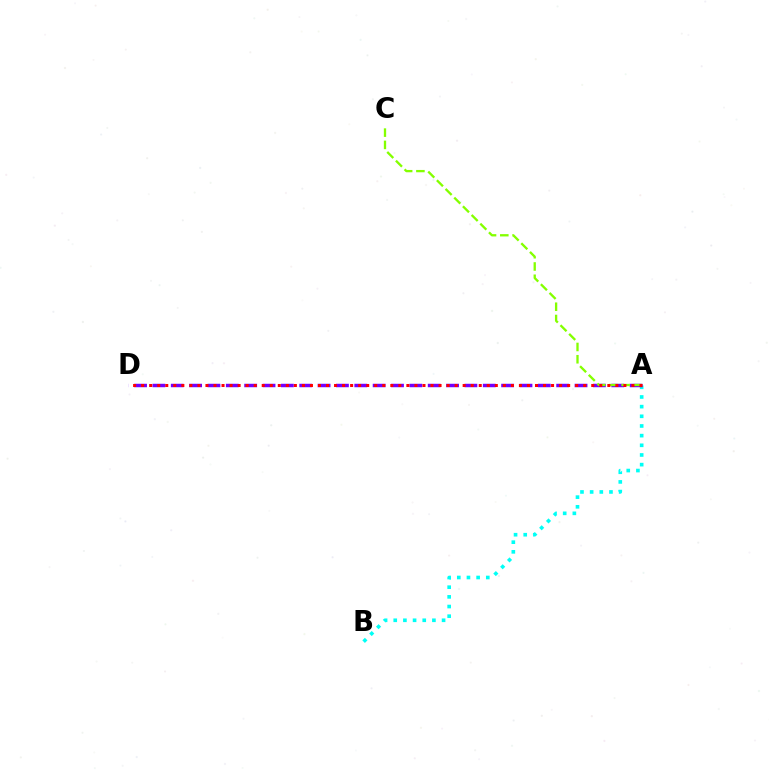{('A', 'B'): [{'color': '#00fff6', 'line_style': 'dotted', 'thickness': 2.63}], ('A', 'D'): [{'color': '#7200ff', 'line_style': 'dashed', 'thickness': 2.49}, {'color': '#ff0000', 'line_style': 'dotted', 'thickness': 2.18}], ('A', 'C'): [{'color': '#84ff00', 'line_style': 'dashed', 'thickness': 1.67}]}